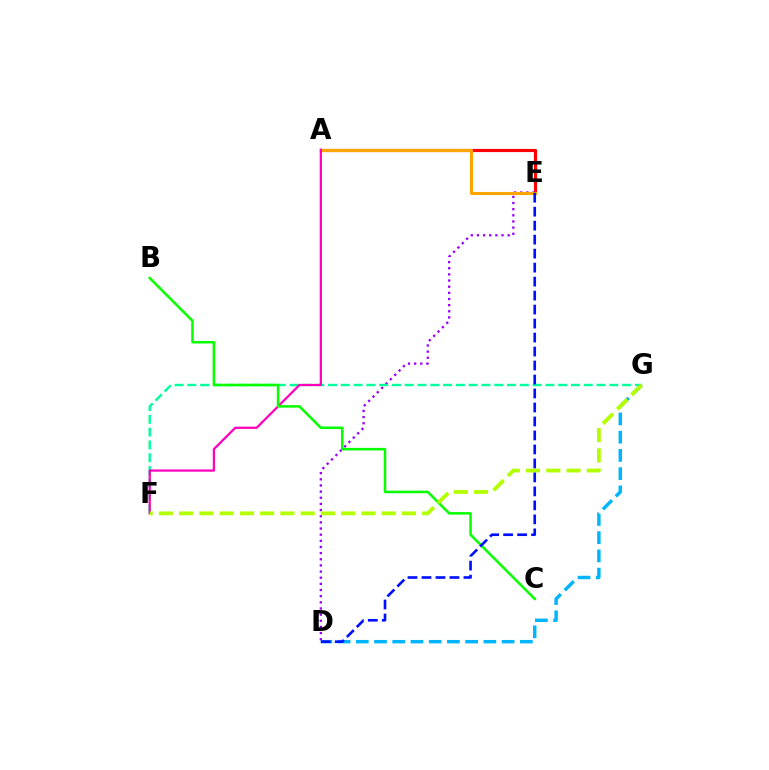{('A', 'E'): [{'color': '#ff0000', 'line_style': 'solid', 'thickness': 2.27}, {'color': '#ffa500', 'line_style': 'solid', 'thickness': 2.22}], ('D', 'E'): [{'color': '#9b00ff', 'line_style': 'dotted', 'thickness': 1.67}, {'color': '#0010ff', 'line_style': 'dashed', 'thickness': 1.9}], ('F', 'G'): [{'color': '#00ff9d', 'line_style': 'dashed', 'thickness': 1.74}, {'color': '#b3ff00', 'line_style': 'dashed', 'thickness': 2.75}], ('D', 'G'): [{'color': '#00b5ff', 'line_style': 'dashed', 'thickness': 2.48}], ('A', 'F'): [{'color': '#ff00bd', 'line_style': 'solid', 'thickness': 1.61}], ('B', 'C'): [{'color': '#08ff00', 'line_style': 'solid', 'thickness': 1.83}]}